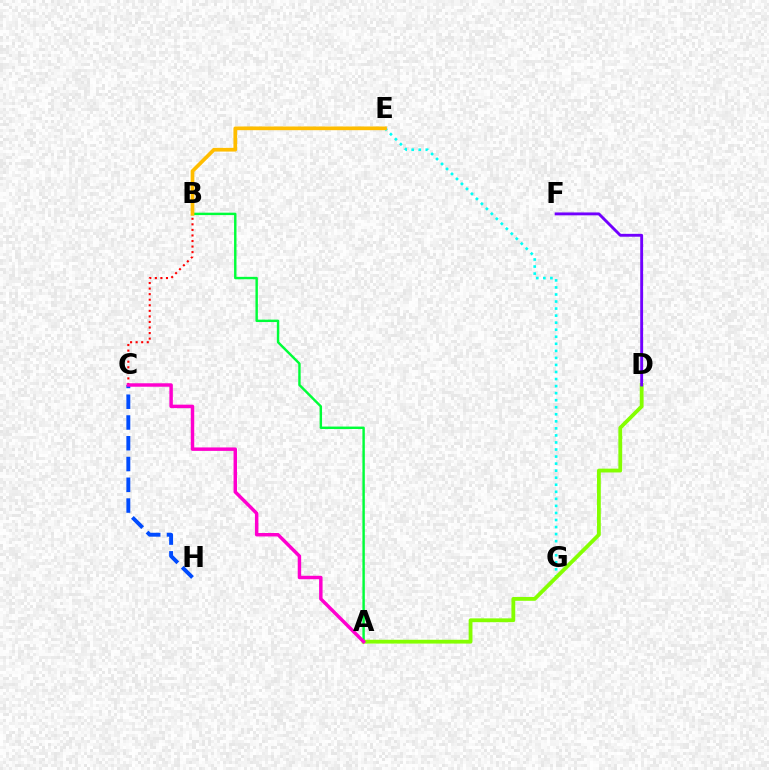{('A', 'B'): [{'color': '#00ff39', 'line_style': 'solid', 'thickness': 1.75}], ('C', 'H'): [{'color': '#004bff', 'line_style': 'dashed', 'thickness': 2.82}], ('B', 'C'): [{'color': '#ff0000', 'line_style': 'dotted', 'thickness': 1.51}], ('E', 'G'): [{'color': '#00fff6', 'line_style': 'dotted', 'thickness': 1.91}], ('A', 'D'): [{'color': '#84ff00', 'line_style': 'solid', 'thickness': 2.75}], ('D', 'F'): [{'color': '#7200ff', 'line_style': 'solid', 'thickness': 2.07}], ('A', 'C'): [{'color': '#ff00cf', 'line_style': 'solid', 'thickness': 2.49}], ('B', 'E'): [{'color': '#ffbd00', 'line_style': 'solid', 'thickness': 2.66}]}